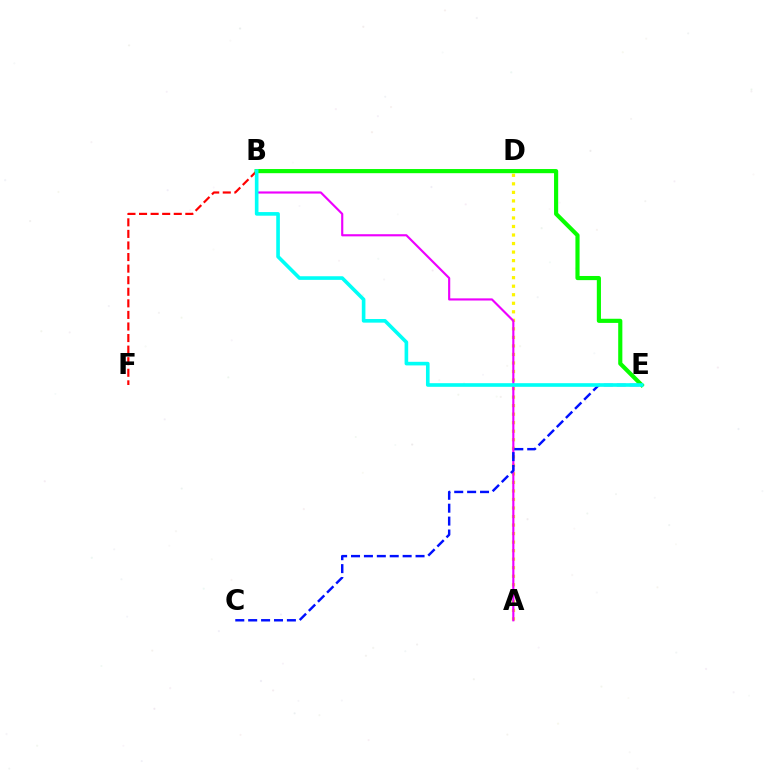{('A', 'D'): [{'color': '#fcf500', 'line_style': 'dotted', 'thickness': 2.32}], ('A', 'B'): [{'color': '#ee00ff', 'line_style': 'solid', 'thickness': 1.55}], ('C', 'E'): [{'color': '#0010ff', 'line_style': 'dashed', 'thickness': 1.75}], ('B', 'F'): [{'color': '#ff0000', 'line_style': 'dashed', 'thickness': 1.57}], ('B', 'E'): [{'color': '#08ff00', 'line_style': 'solid', 'thickness': 2.99}, {'color': '#00fff6', 'line_style': 'solid', 'thickness': 2.61}]}